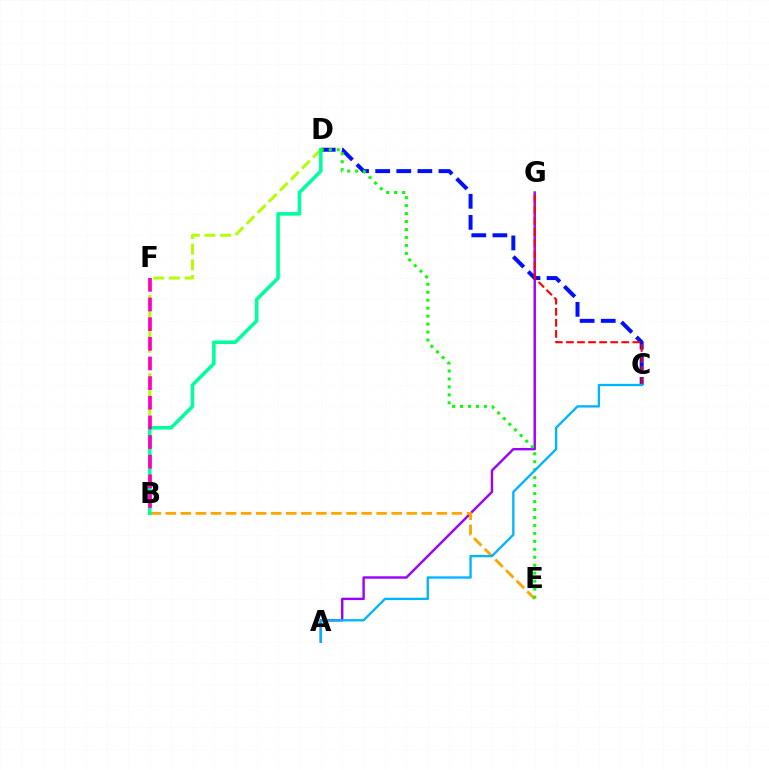{('A', 'G'): [{'color': '#9b00ff', 'line_style': 'solid', 'thickness': 1.73}], ('C', 'D'): [{'color': '#0010ff', 'line_style': 'dashed', 'thickness': 2.87}], ('C', 'G'): [{'color': '#ff0000', 'line_style': 'dashed', 'thickness': 1.5}], ('B', 'E'): [{'color': '#ffa500', 'line_style': 'dashed', 'thickness': 2.05}], ('B', 'D'): [{'color': '#b3ff00', 'line_style': 'dashed', 'thickness': 2.13}, {'color': '#00ff9d', 'line_style': 'solid', 'thickness': 2.57}], ('B', 'F'): [{'color': '#ff00bd', 'line_style': 'dashed', 'thickness': 2.67}], ('D', 'E'): [{'color': '#08ff00', 'line_style': 'dotted', 'thickness': 2.16}], ('A', 'C'): [{'color': '#00b5ff', 'line_style': 'solid', 'thickness': 1.68}]}